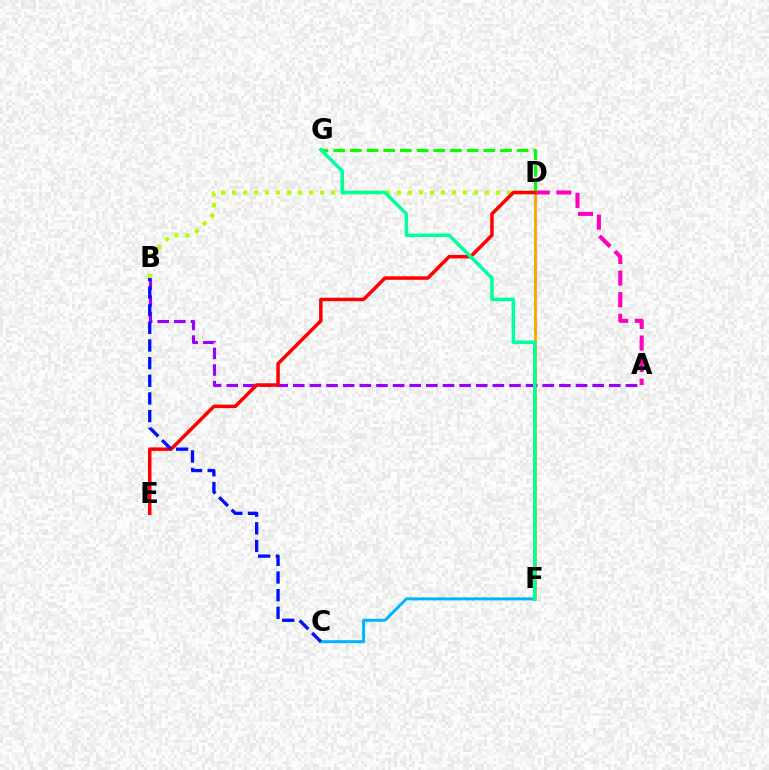{('D', 'F'): [{'color': '#ffa500', 'line_style': 'solid', 'thickness': 2.08}], ('A', 'B'): [{'color': '#9b00ff', 'line_style': 'dashed', 'thickness': 2.26}], ('B', 'D'): [{'color': '#b3ff00', 'line_style': 'dotted', 'thickness': 2.99}], ('A', 'D'): [{'color': '#ff00bd', 'line_style': 'dashed', 'thickness': 2.93}], ('D', 'G'): [{'color': '#08ff00', 'line_style': 'dashed', 'thickness': 2.27}], ('D', 'E'): [{'color': '#ff0000', 'line_style': 'solid', 'thickness': 2.51}], ('C', 'F'): [{'color': '#00b5ff', 'line_style': 'solid', 'thickness': 2.16}], ('B', 'C'): [{'color': '#0010ff', 'line_style': 'dashed', 'thickness': 2.4}], ('F', 'G'): [{'color': '#00ff9d', 'line_style': 'solid', 'thickness': 2.53}]}